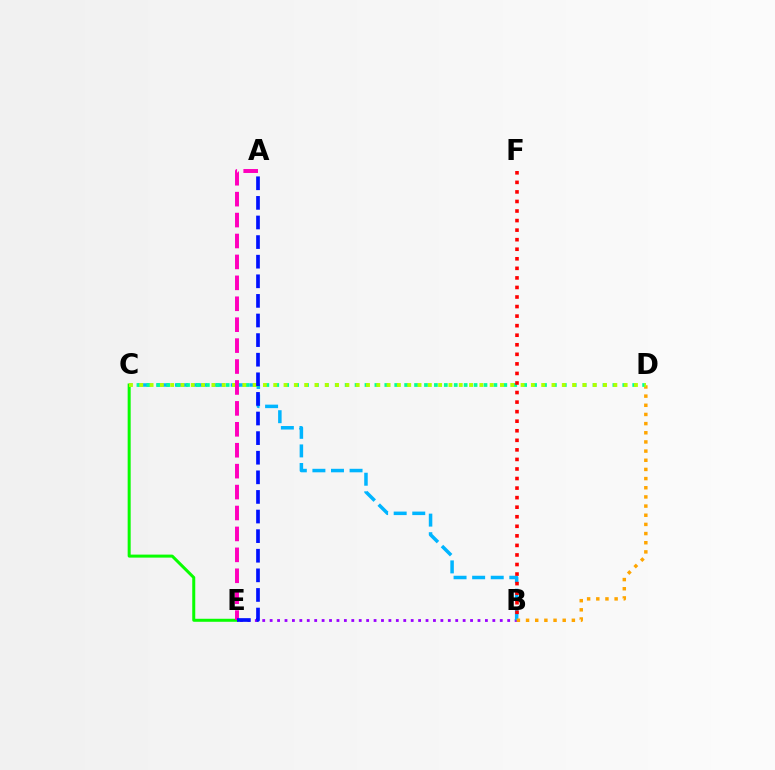{('B', 'E'): [{'color': '#9b00ff', 'line_style': 'dotted', 'thickness': 2.02}], ('C', 'E'): [{'color': '#08ff00', 'line_style': 'solid', 'thickness': 2.17}], ('B', 'C'): [{'color': '#00b5ff', 'line_style': 'dashed', 'thickness': 2.52}], ('B', 'D'): [{'color': '#ffa500', 'line_style': 'dotted', 'thickness': 2.49}], ('C', 'D'): [{'color': '#00ff9d', 'line_style': 'dotted', 'thickness': 2.69}, {'color': '#b3ff00', 'line_style': 'dotted', 'thickness': 2.8}], ('B', 'F'): [{'color': '#ff0000', 'line_style': 'dotted', 'thickness': 2.6}], ('A', 'E'): [{'color': '#ff00bd', 'line_style': 'dashed', 'thickness': 2.84}, {'color': '#0010ff', 'line_style': 'dashed', 'thickness': 2.66}]}